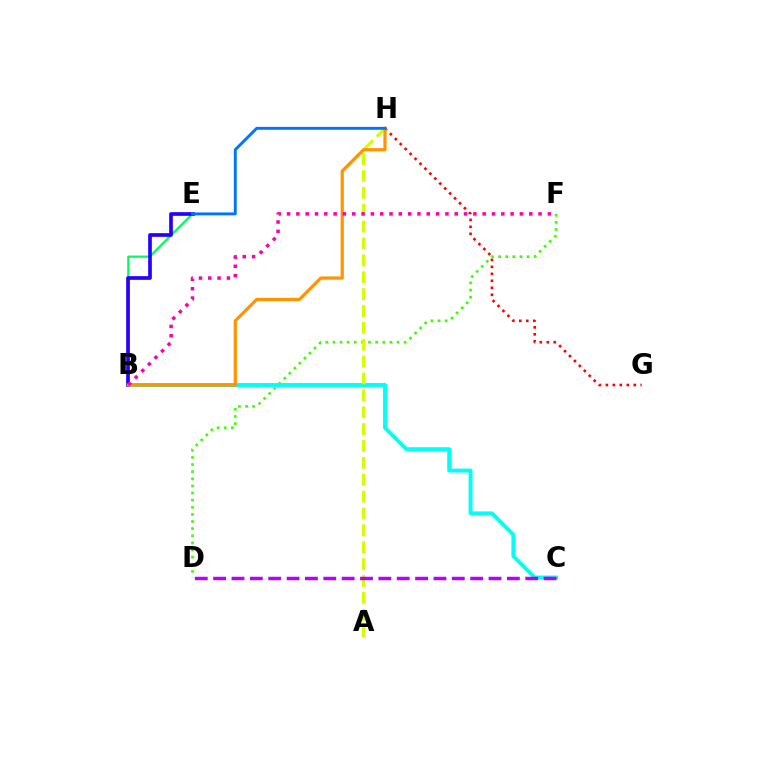{('D', 'F'): [{'color': '#3dff00', 'line_style': 'dotted', 'thickness': 1.93}], ('G', 'H'): [{'color': '#ff0000', 'line_style': 'dotted', 'thickness': 1.9}], ('B', 'C'): [{'color': '#00fff6', 'line_style': 'solid', 'thickness': 2.81}], ('A', 'H'): [{'color': '#d1ff00', 'line_style': 'dashed', 'thickness': 2.29}], ('B', 'E'): [{'color': '#00ff5c', 'line_style': 'solid', 'thickness': 1.64}, {'color': '#2500ff', 'line_style': 'solid', 'thickness': 2.65}], ('C', 'D'): [{'color': '#b900ff', 'line_style': 'dashed', 'thickness': 2.49}], ('B', 'H'): [{'color': '#ff9400', 'line_style': 'solid', 'thickness': 2.32}], ('B', 'F'): [{'color': '#ff00ac', 'line_style': 'dotted', 'thickness': 2.53}], ('E', 'H'): [{'color': '#0074ff', 'line_style': 'solid', 'thickness': 2.09}]}